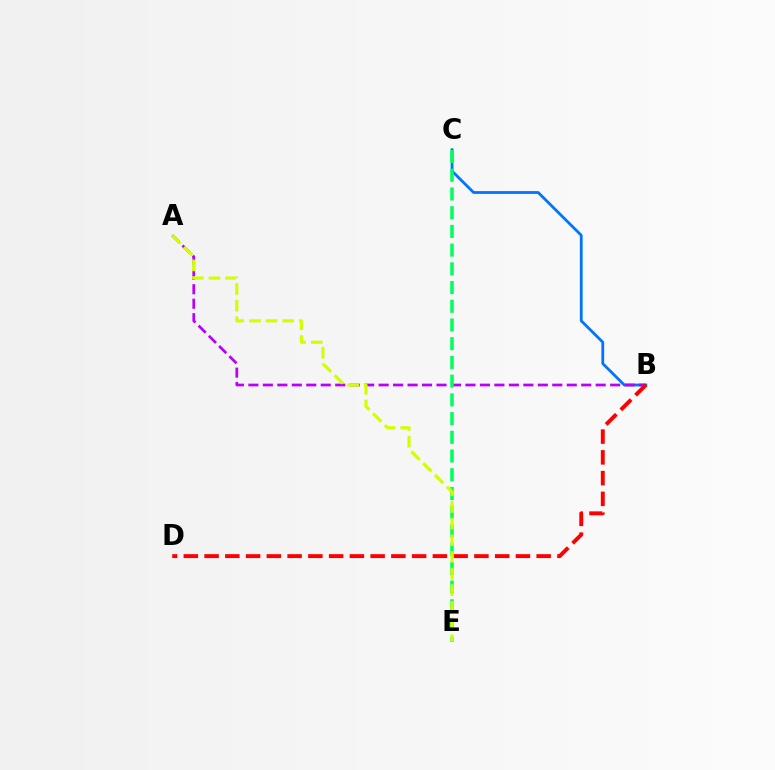{('B', 'C'): [{'color': '#0074ff', 'line_style': 'solid', 'thickness': 2.01}], ('A', 'B'): [{'color': '#b900ff', 'line_style': 'dashed', 'thickness': 1.97}], ('C', 'E'): [{'color': '#00ff5c', 'line_style': 'dashed', 'thickness': 2.54}], ('B', 'D'): [{'color': '#ff0000', 'line_style': 'dashed', 'thickness': 2.82}], ('A', 'E'): [{'color': '#d1ff00', 'line_style': 'dashed', 'thickness': 2.26}]}